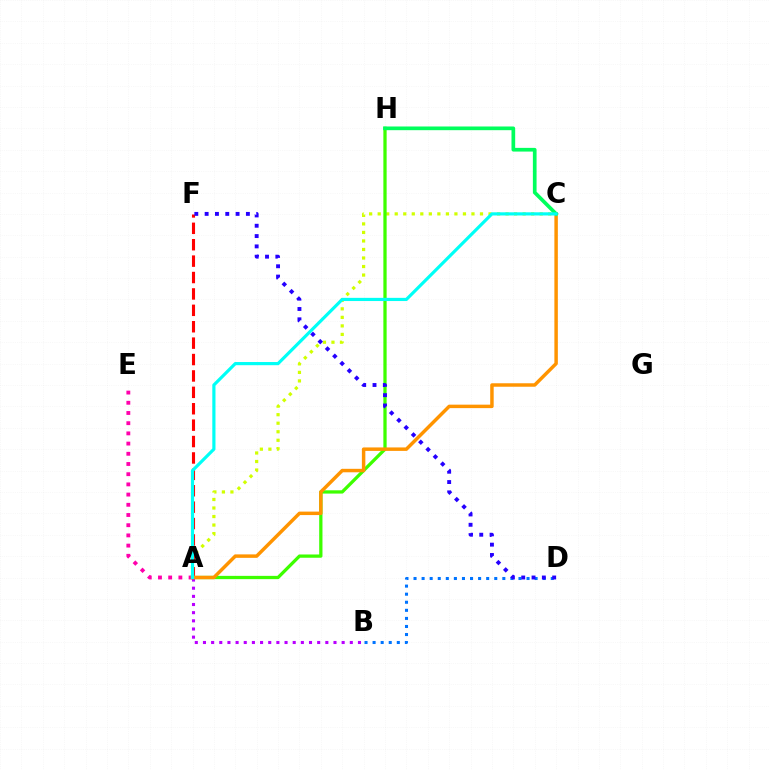{('A', 'B'): [{'color': '#b900ff', 'line_style': 'dotted', 'thickness': 2.22}], ('A', 'E'): [{'color': '#ff00ac', 'line_style': 'dotted', 'thickness': 2.77}], ('A', 'F'): [{'color': '#ff0000', 'line_style': 'dashed', 'thickness': 2.23}], ('A', 'C'): [{'color': '#d1ff00', 'line_style': 'dotted', 'thickness': 2.32}, {'color': '#ff9400', 'line_style': 'solid', 'thickness': 2.5}, {'color': '#00fff6', 'line_style': 'solid', 'thickness': 2.29}], ('B', 'D'): [{'color': '#0074ff', 'line_style': 'dotted', 'thickness': 2.19}], ('A', 'H'): [{'color': '#3dff00', 'line_style': 'solid', 'thickness': 2.36}], ('C', 'H'): [{'color': '#00ff5c', 'line_style': 'solid', 'thickness': 2.66}], ('D', 'F'): [{'color': '#2500ff', 'line_style': 'dotted', 'thickness': 2.8}]}